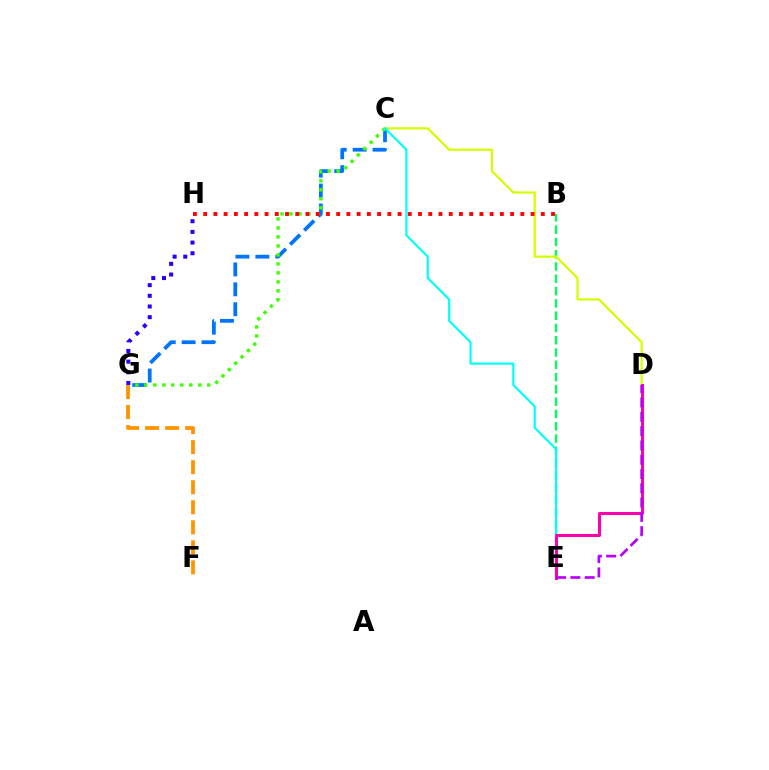{('B', 'E'): [{'color': '#00ff5c', 'line_style': 'dashed', 'thickness': 1.67}], ('C', 'G'): [{'color': '#0074ff', 'line_style': 'dashed', 'thickness': 2.7}, {'color': '#3dff00', 'line_style': 'dotted', 'thickness': 2.44}], ('F', 'G'): [{'color': '#ff9400', 'line_style': 'dashed', 'thickness': 2.72}], ('C', 'D'): [{'color': '#d1ff00', 'line_style': 'solid', 'thickness': 1.6}], ('G', 'H'): [{'color': '#2500ff', 'line_style': 'dotted', 'thickness': 2.9}], ('C', 'E'): [{'color': '#00fff6', 'line_style': 'solid', 'thickness': 1.57}], ('D', 'E'): [{'color': '#ff00ac', 'line_style': 'solid', 'thickness': 2.18}, {'color': '#b900ff', 'line_style': 'dashed', 'thickness': 1.94}], ('B', 'H'): [{'color': '#ff0000', 'line_style': 'dotted', 'thickness': 2.78}]}